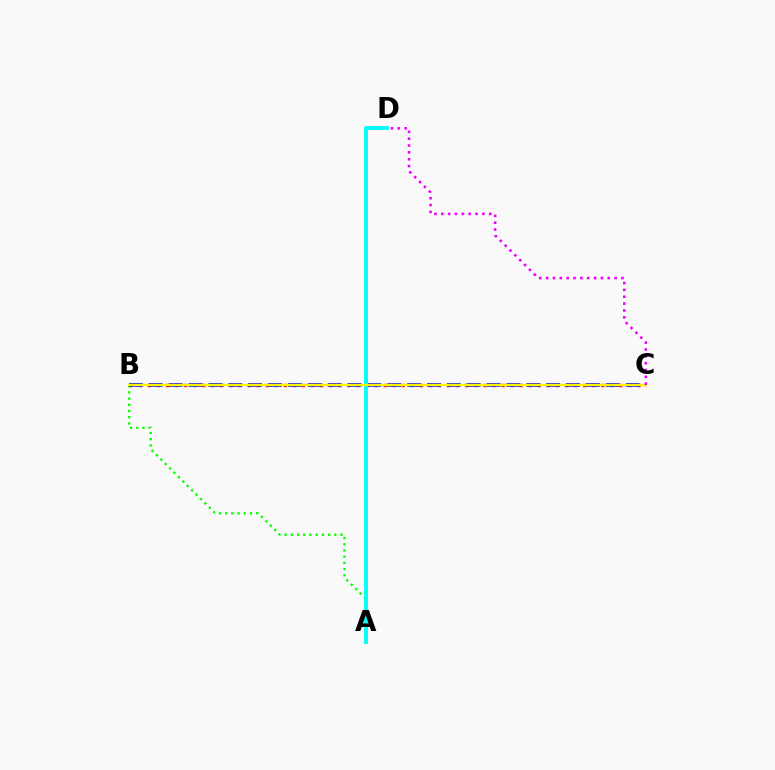{('A', 'B'): [{'color': '#08ff00', 'line_style': 'dotted', 'thickness': 1.69}], ('B', 'C'): [{'color': '#ff0000', 'line_style': 'dotted', 'thickness': 2.46}, {'color': '#0010ff', 'line_style': 'dashed', 'thickness': 2.7}, {'color': '#fcf500', 'line_style': 'solid', 'thickness': 1.74}], ('A', 'D'): [{'color': '#00fff6', 'line_style': 'solid', 'thickness': 2.77}], ('C', 'D'): [{'color': '#ee00ff', 'line_style': 'dotted', 'thickness': 1.86}]}